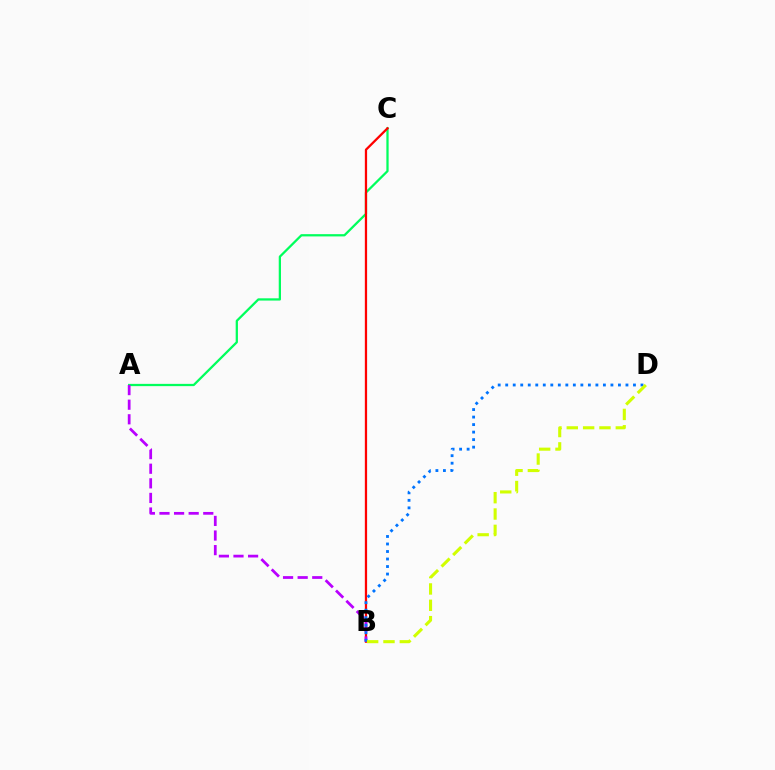{('A', 'C'): [{'color': '#00ff5c', 'line_style': 'solid', 'thickness': 1.63}], ('B', 'C'): [{'color': '#ff0000', 'line_style': 'solid', 'thickness': 1.63}], ('A', 'B'): [{'color': '#b900ff', 'line_style': 'dashed', 'thickness': 1.98}], ('B', 'D'): [{'color': '#0074ff', 'line_style': 'dotted', 'thickness': 2.04}, {'color': '#d1ff00', 'line_style': 'dashed', 'thickness': 2.22}]}